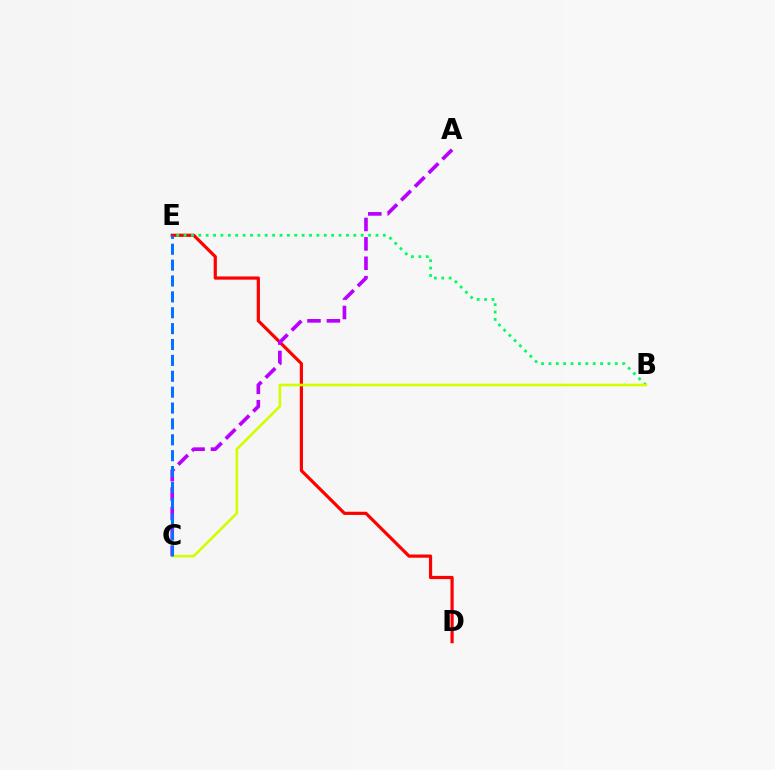{('D', 'E'): [{'color': '#ff0000', 'line_style': 'solid', 'thickness': 2.3}], ('B', 'E'): [{'color': '#00ff5c', 'line_style': 'dotted', 'thickness': 2.01}], ('A', 'C'): [{'color': '#b900ff', 'line_style': 'dashed', 'thickness': 2.63}], ('B', 'C'): [{'color': '#d1ff00', 'line_style': 'solid', 'thickness': 1.88}], ('C', 'E'): [{'color': '#0074ff', 'line_style': 'dashed', 'thickness': 2.16}]}